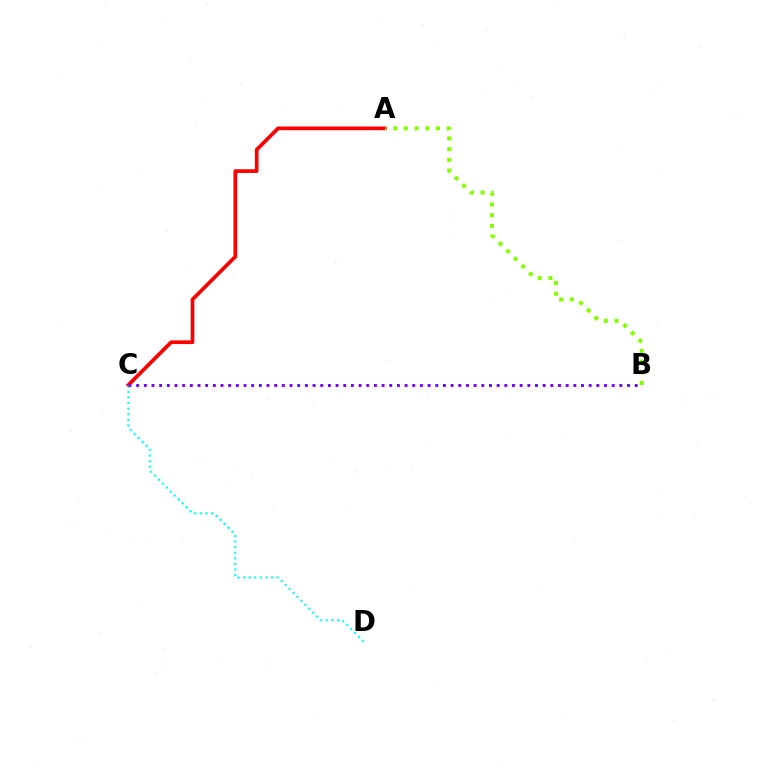{('A', 'C'): [{'color': '#ff0000', 'line_style': 'solid', 'thickness': 2.66}], ('C', 'D'): [{'color': '#00fff6', 'line_style': 'dotted', 'thickness': 1.52}], ('A', 'B'): [{'color': '#84ff00', 'line_style': 'dotted', 'thickness': 2.91}], ('B', 'C'): [{'color': '#7200ff', 'line_style': 'dotted', 'thickness': 2.08}]}